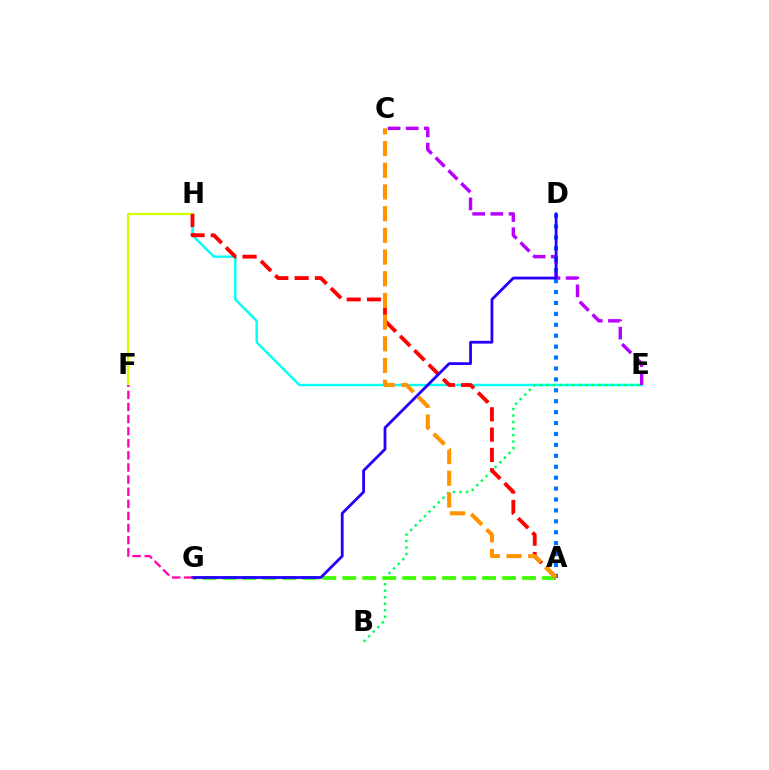{('E', 'H'): [{'color': '#00fff6', 'line_style': 'solid', 'thickness': 1.74}], ('C', 'E'): [{'color': '#b900ff', 'line_style': 'dashed', 'thickness': 2.46}], ('B', 'E'): [{'color': '#00ff5c', 'line_style': 'dotted', 'thickness': 1.77}], ('A', 'D'): [{'color': '#0074ff', 'line_style': 'dotted', 'thickness': 2.97}], ('A', 'G'): [{'color': '#3dff00', 'line_style': 'dashed', 'thickness': 2.71}], ('F', 'H'): [{'color': '#d1ff00', 'line_style': 'solid', 'thickness': 1.68}], ('A', 'H'): [{'color': '#ff0000', 'line_style': 'dashed', 'thickness': 2.76}], ('D', 'G'): [{'color': '#2500ff', 'line_style': 'solid', 'thickness': 2.02}], ('F', 'G'): [{'color': '#ff00ac', 'line_style': 'dashed', 'thickness': 1.64}], ('A', 'C'): [{'color': '#ff9400', 'line_style': 'dashed', 'thickness': 2.95}]}